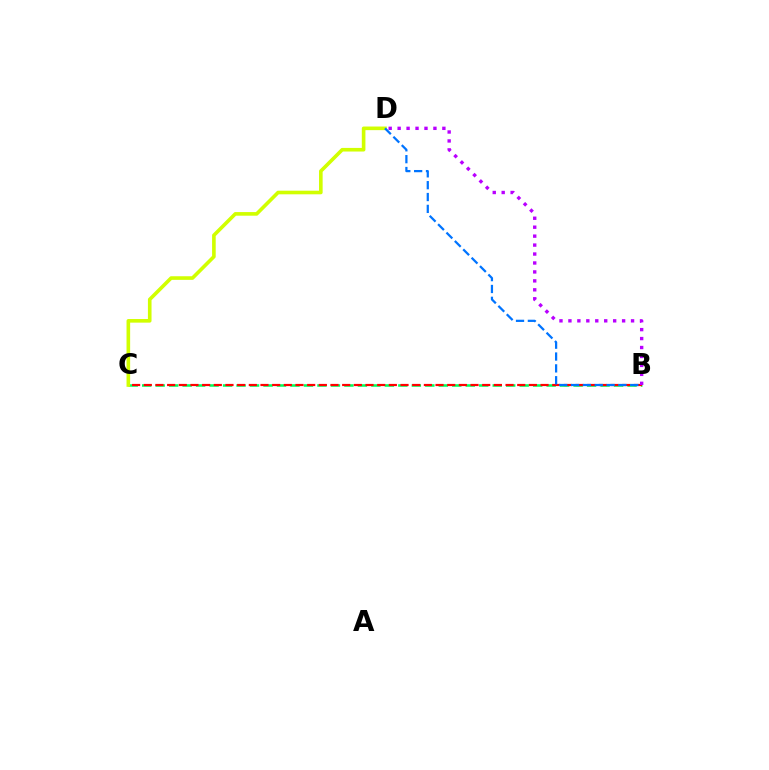{('B', 'C'): [{'color': '#00ff5c', 'line_style': 'dashed', 'thickness': 1.83}, {'color': '#ff0000', 'line_style': 'dashed', 'thickness': 1.59}], ('C', 'D'): [{'color': '#d1ff00', 'line_style': 'solid', 'thickness': 2.61}], ('B', 'D'): [{'color': '#b900ff', 'line_style': 'dotted', 'thickness': 2.43}, {'color': '#0074ff', 'line_style': 'dashed', 'thickness': 1.61}]}